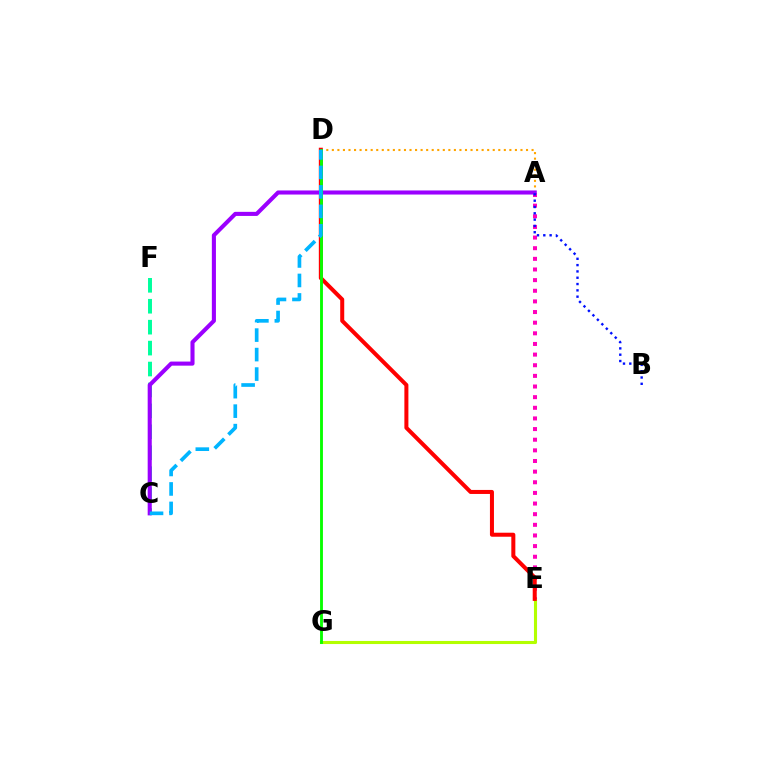{('C', 'F'): [{'color': '#00ff9d', 'line_style': 'dashed', 'thickness': 2.84}], ('E', 'G'): [{'color': '#b3ff00', 'line_style': 'solid', 'thickness': 2.22}], ('A', 'D'): [{'color': '#ffa500', 'line_style': 'dotted', 'thickness': 1.51}], ('A', 'E'): [{'color': '#ff00bd', 'line_style': 'dotted', 'thickness': 2.89}], ('D', 'E'): [{'color': '#ff0000', 'line_style': 'solid', 'thickness': 2.89}], ('A', 'C'): [{'color': '#9b00ff', 'line_style': 'solid', 'thickness': 2.94}], ('D', 'G'): [{'color': '#08ff00', 'line_style': 'solid', 'thickness': 2.06}], ('C', 'D'): [{'color': '#00b5ff', 'line_style': 'dashed', 'thickness': 2.65}], ('A', 'B'): [{'color': '#0010ff', 'line_style': 'dotted', 'thickness': 1.72}]}